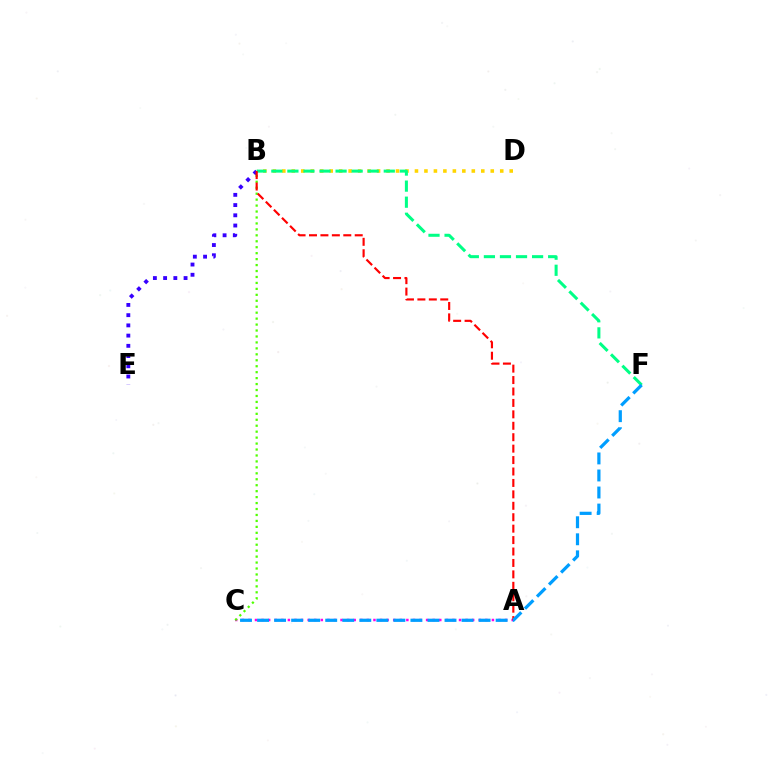{('B', 'E'): [{'color': '#3700ff', 'line_style': 'dotted', 'thickness': 2.78}], ('A', 'C'): [{'color': '#ff00ed', 'line_style': 'dotted', 'thickness': 1.79}], ('B', 'C'): [{'color': '#4fff00', 'line_style': 'dotted', 'thickness': 1.62}], ('B', 'D'): [{'color': '#ffd500', 'line_style': 'dotted', 'thickness': 2.57}], ('B', 'F'): [{'color': '#00ff86', 'line_style': 'dashed', 'thickness': 2.18}], ('A', 'B'): [{'color': '#ff0000', 'line_style': 'dashed', 'thickness': 1.55}], ('C', 'F'): [{'color': '#009eff', 'line_style': 'dashed', 'thickness': 2.31}]}